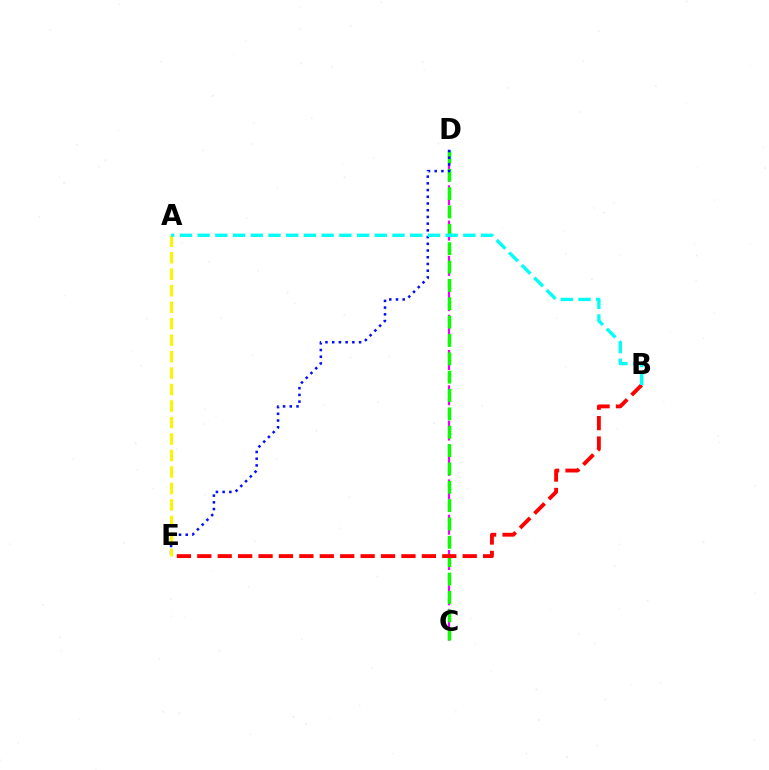{('C', 'D'): [{'color': '#ee00ff', 'line_style': 'dashed', 'thickness': 1.6}, {'color': '#08ff00', 'line_style': 'dashed', 'thickness': 2.49}], ('D', 'E'): [{'color': '#0010ff', 'line_style': 'dotted', 'thickness': 1.83}], ('B', 'E'): [{'color': '#ff0000', 'line_style': 'dashed', 'thickness': 2.77}], ('A', 'E'): [{'color': '#fcf500', 'line_style': 'dashed', 'thickness': 2.24}], ('A', 'B'): [{'color': '#00fff6', 'line_style': 'dashed', 'thickness': 2.41}]}